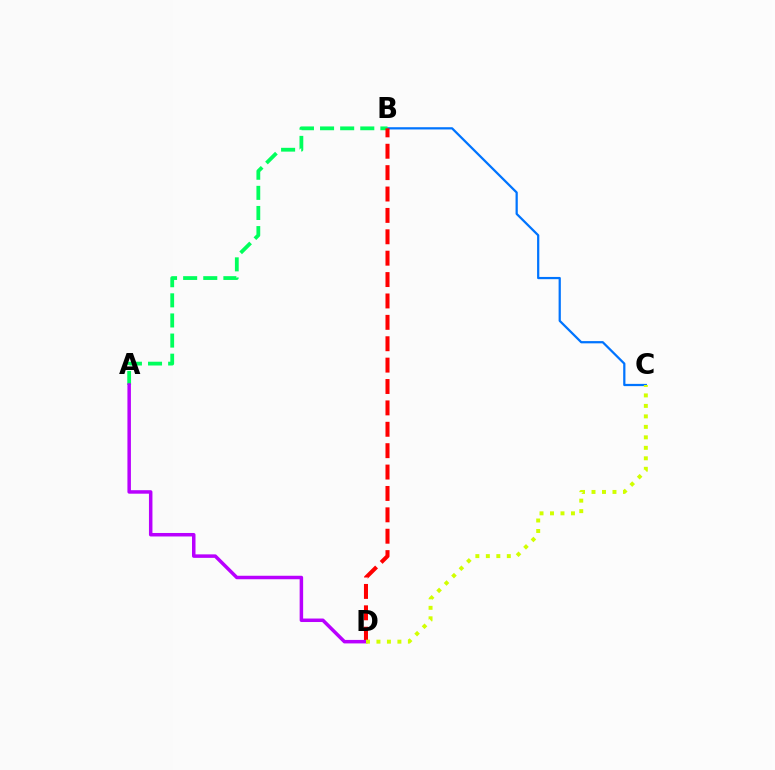{('B', 'C'): [{'color': '#0074ff', 'line_style': 'solid', 'thickness': 1.61}], ('A', 'B'): [{'color': '#00ff5c', 'line_style': 'dashed', 'thickness': 2.73}], ('B', 'D'): [{'color': '#ff0000', 'line_style': 'dashed', 'thickness': 2.91}], ('A', 'D'): [{'color': '#b900ff', 'line_style': 'solid', 'thickness': 2.51}], ('C', 'D'): [{'color': '#d1ff00', 'line_style': 'dotted', 'thickness': 2.85}]}